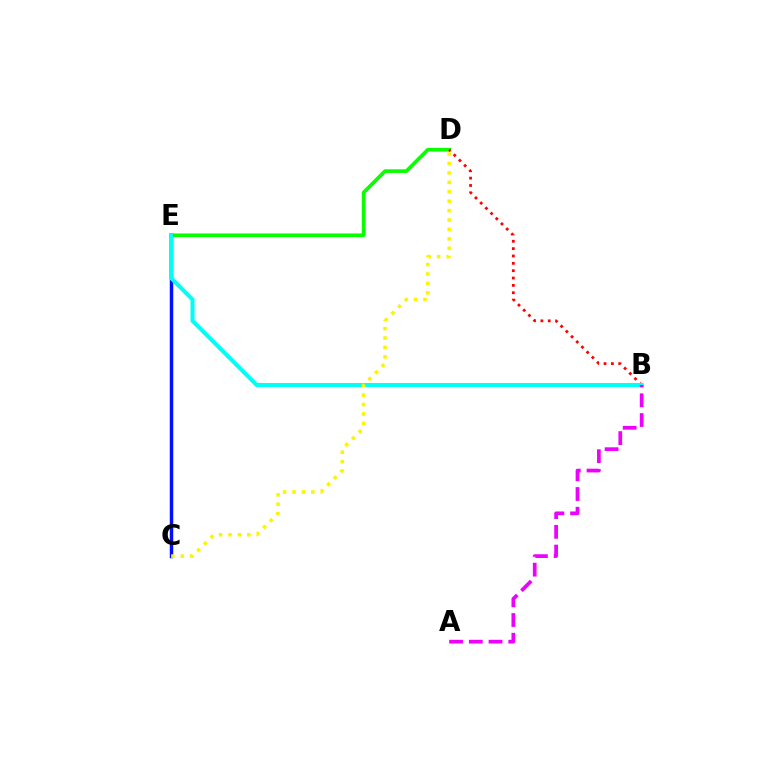{('D', 'E'): [{'color': '#08ff00', 'line_style': 'solid', 'thickness': 2.64}], ('B', 'D'): [{'color': '#ff0000', 'line_style': 'dotted', 'thickness': 2.0}], ('C', 'E'): [{'color': '#0010ff', 'line_style': 'solid', 'thickness': 2.48}], ('B', 'E'): [{'color': '#00fff6', 'line_style': 'solid', 'thickness': 2.9}], ('A', 'B'): [{'color': '#ee00ff', 'line_style': 'dashed', 'thickness': 2.68}], ('C', 'D'): [{'color': '#fcf500', 'line_style': 'dotted', 'thickness': 2.56}]}